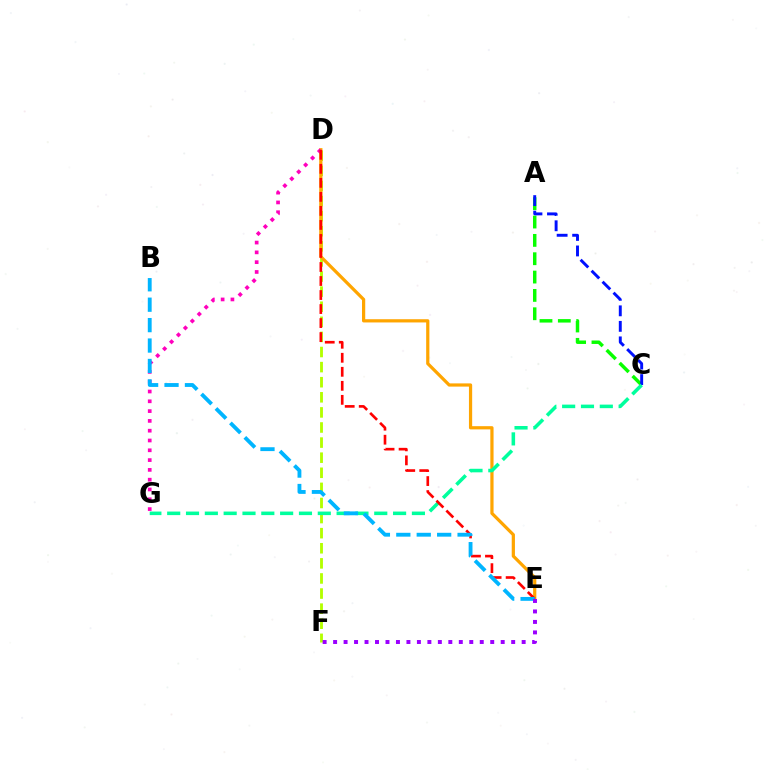{('D', 'F'): [{'color': '#b3ff00', 'line_style': 'dashed', 'thickness': 2.05}], ('D', 'E'): [{'color': '#ffa500', 'line_style': 'solid', 'thickness': 2.32}, {'color': '#ff0000', 'line_style': 'dashed', 'thickness': 1.9}], ('A', 'C'): [{'color': '#08ff00', 'line_style': 'dashed', 'thickness': 2.49}, {'color': '#0010ff', 'line_style': 'dashed', 'thickness': 2.11}], ('D', 'G'): [{'color': '#ff00bd', 'line_style': 'dotted', 'thickness': 2.66}], ('C', 'G'): [{'color': '#00ff9d', 'line_style': 'dashed', 'thickness': 2.56}], ('B', 'E'): [{'color': '#00b5ff', 'line_style': 'dashed', 'thickness': 2.77}], ('E', 'F'): [{'color': '#9b00ff', 'line_style': 'dotted', 'thickness': 2.85}]}